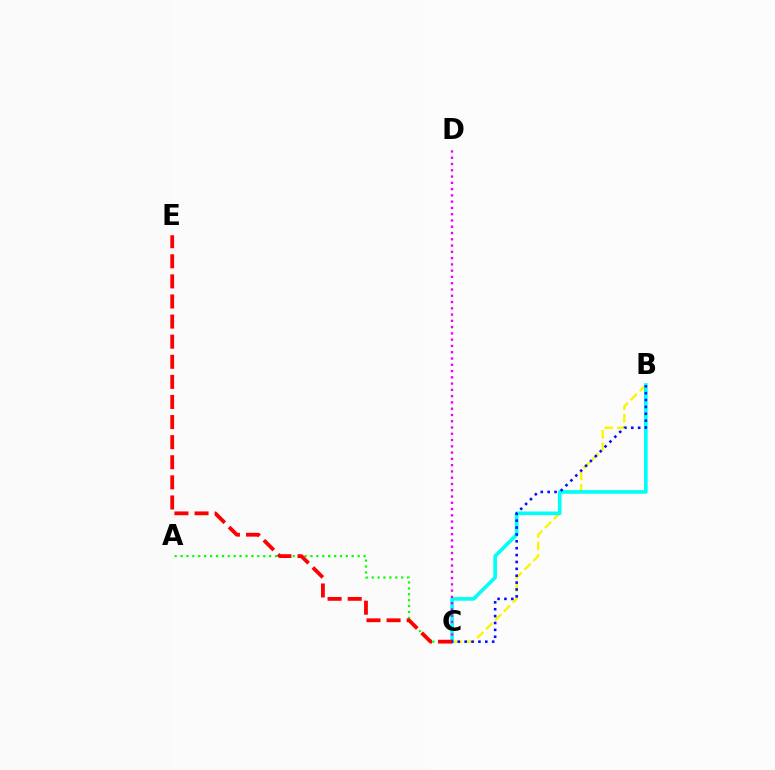{('B', 'C'): [{'color': '#fcf500', 'line_style': 'dashed', 'thickness': 1.71}, {'color': '#00fff6', 'line_style': 'solid', 'thickness': 2.62}, {'color': '#0010ff', 'line_style': 'dotted', 'thickness': 1.87}], ('A', 'C'): [{'color': '#08ff00', 'line_style': 'dotted', 'thickness': 1.6}], ('C', 'D'): [{'color': '#ee00ff', 'line_style': 'dotted', 'thickness': 1.7}], ('C', 'E'): [{'color': '#ff0000', 'line_style': 'dashed', 'thickness': 2.73}]}